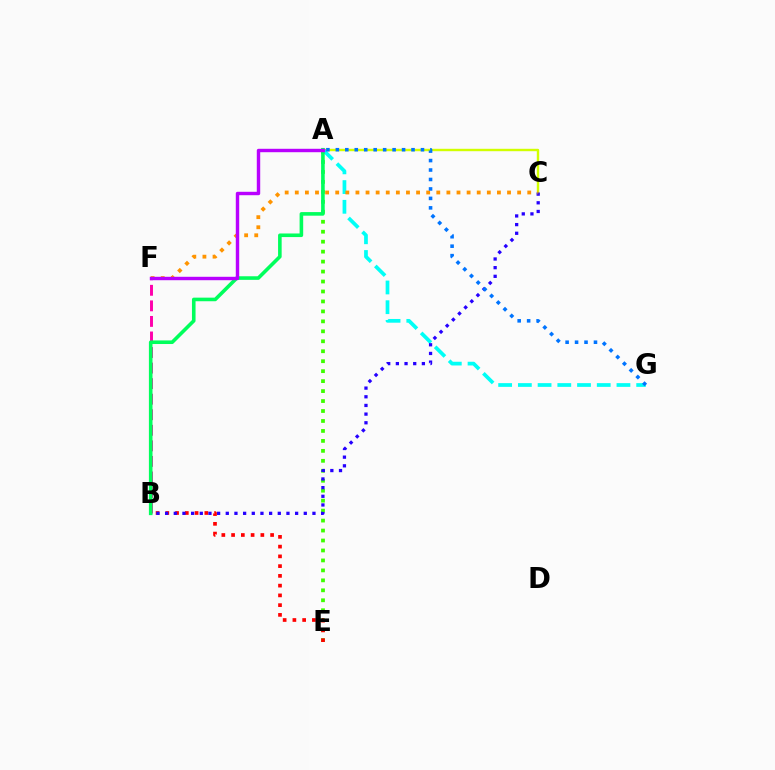{('A', 'E'): [{'color': '#3dff00', 'line_style': 'dotted', 'thickness': 2.71}], ('B', 'F'): [{'color': '#ff00ac', 'line_style': 'dashed', 'thickness': 2.11}], ('B', 'E'): [{'color': '#ff0000', 'line_style': 'dotted', 'thickness': 2.65}], ('A', 'C'): [{'color': '#d1ff00', 'line_style': 'solid', 'thickness': 1.73}], ('A', 'G'): [{'color': '#00fff6', 'line_style': 'dashed', 'thickness': 2.68}, {'color': '#0074ff', 'line_style': 'dotted', 'thickness': 2.57}], ('B', 'C'): [{'color': '#2500ff', 'line_style': 'dotted', 'thickness': 2.35}], ('C', 'F'): [{'color': '#ff9400', 'line_style': 'dotted', 'thickness': 2.75}], ('A', 'B'): [{'color': '#00ff5c', 'line_style': 'solid', 'thickness': 2.59}], ('A', 'F'): [{'color': '#b900ff', 'line_style': 'solid', 'thickness': 2.46}]}